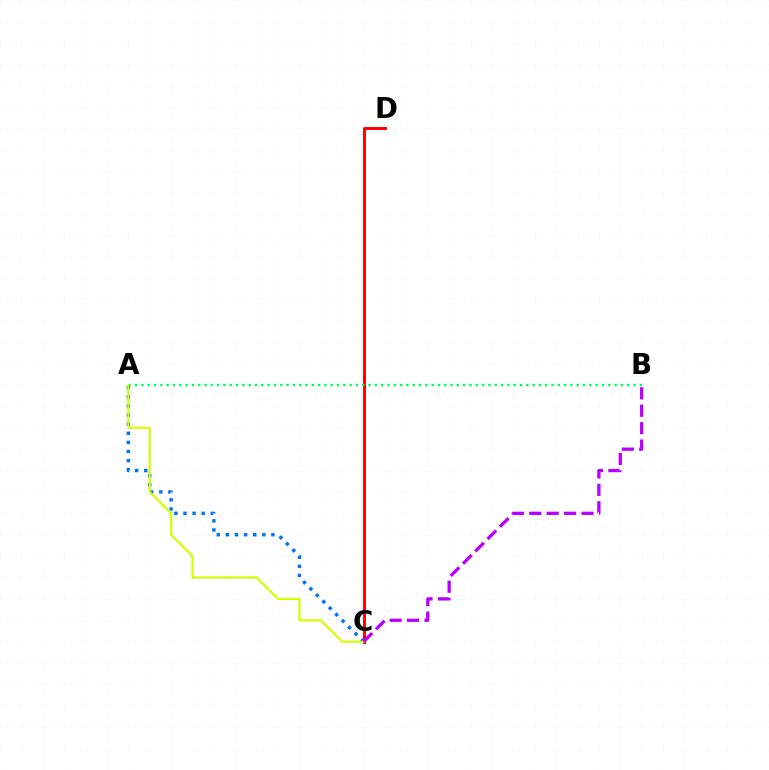{('C', 'D'): [{'color': '#ff0000', 'line_style': 'solid', 'thickness': 2.12}], ('A', 'B'): [{'color': '#00ff5c', 'line_style': 'dotted', 'thickness': 1.71}], ('A', 'C'): [{'color': '#0074ff', 'line_style': 'dotted', 'thickness': 2.48}, {'color': '#d1ff00', 'line_style': 'solid', 'thickness': 1.58}], ('B', 'C'): [{'color': '#b900ff', 'line_style': 'dashed', 'thickness': 2.37}]}